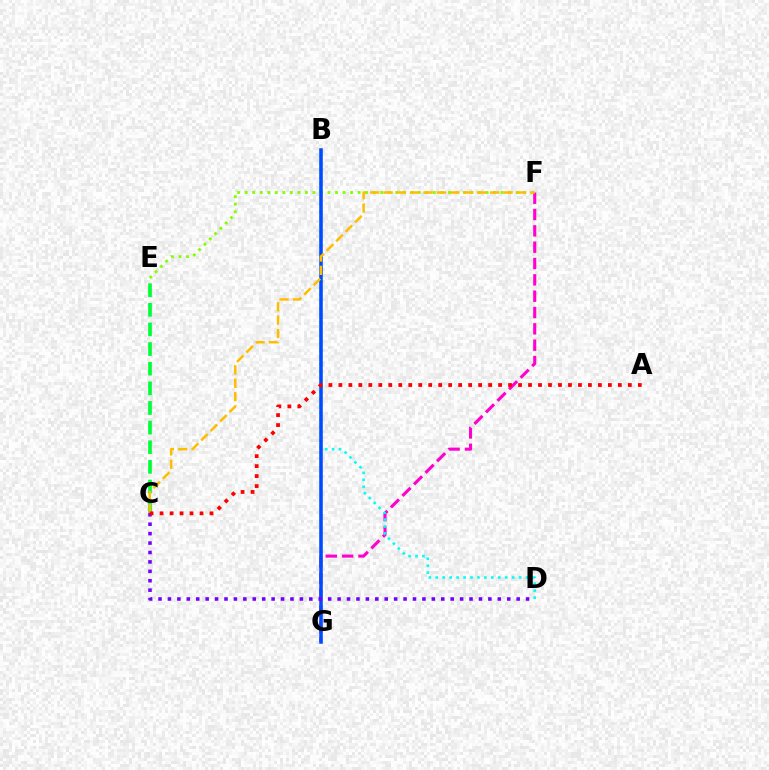{('E', 'F'): [{'color': '#84ff00', 'line_style': 'dotted', 'thickness': 2.05}], ('F', 'G'): [{'color': '#ff00cf', 'line_style': 'dashed', 'thickness': 2.22}], ('B', 'D'): [{'color': '#00fff6', 'line_style': 'dotted', 'thickness': 1.89}], ('B', 'G'): [{'color': '#004bff', 'line_style': 'solid', 'thickness': 2.56}], ('C', 'E'): [{'color': '#00ff39', 'line_style': 'dashed', 'thickness': 2.67}], ('C', 'F'): [{'color': '#ffbd00', 'line_style': 'dashed', 'thickness': 1.81}], ('C', 'D'): [{'color': '#7200ff', 'line_style': 'dotted', 'thickness': 2.56}], ('A', 'C'): [{'color': '#ff0000', 'line_style': 'dotted', 'thickness': 2.71}]}